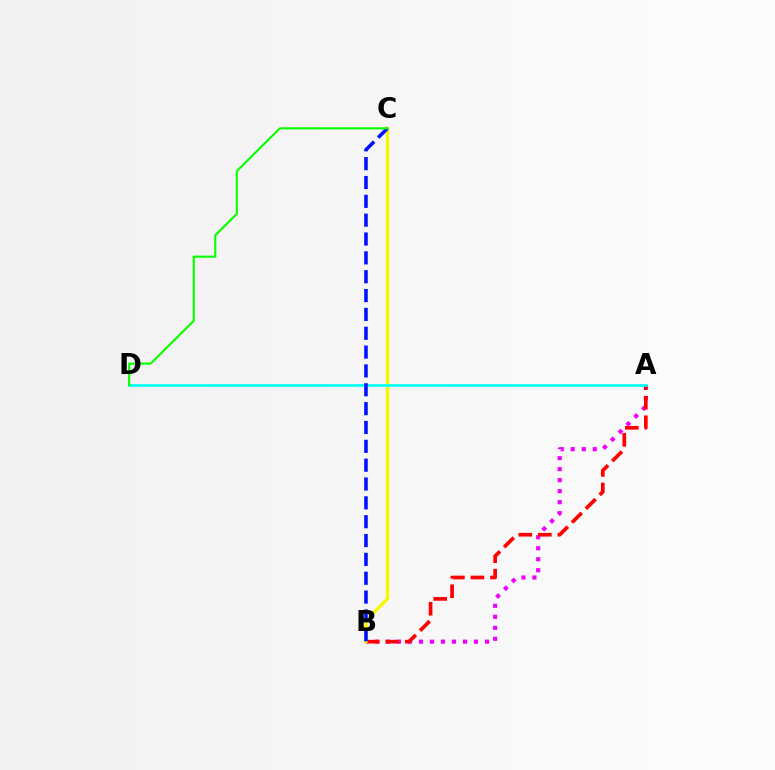{('A', 'B'): [{'color': '#ee00ff', 'line_style': 'dotted', 'thickness': 2.99}, {'color': '#ff0000', 'line_style': 'dashed', 'thickness': 2.65}], ('B', 'C'): [{'color': '#fcf500', 'line_style': 'solid', 'thickness': 2.41}, {'color': '#0010ff', 'line_style': 'dashed', 'thickness': 2.56}], ('A', 'D'): [{'color': '#00fff6', 'line_style': 'solid', 'thickness': 1.93}], ('C', 'D'): [{'color': '#08ff00', 'line_style': 'solid', 'thickness': 1.53}]}